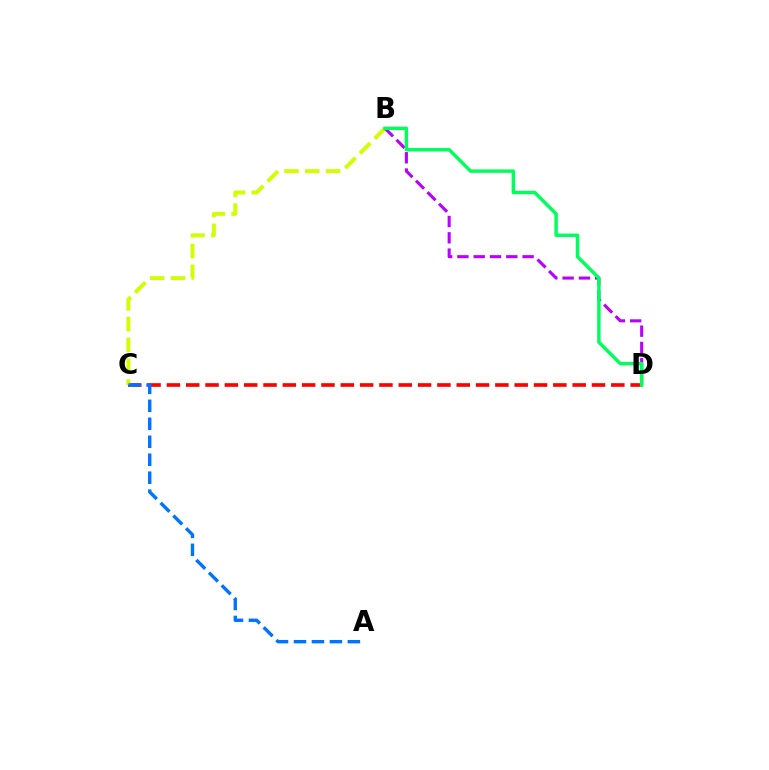{('C', 'D'): [{'color': '#ff0000', 'line_style': 'dashed', 'thickness': 2.63}], ('B', 'C'): [{'color': '#d1ff00', 'line_style': 'dashed', 'thickness': 2.82}], ('B', 'D'): [{'color': '#b900ff', 'line_style': 'dashed', 'thickness': 2.21}, {'color': '#00ff5c', 'line_style': 'solid', 'thickness': 2.48}], ('A', 'C'): [{'color': '#0074ff', 'line_style': 'dashed', 'thickness': 2.44}]}